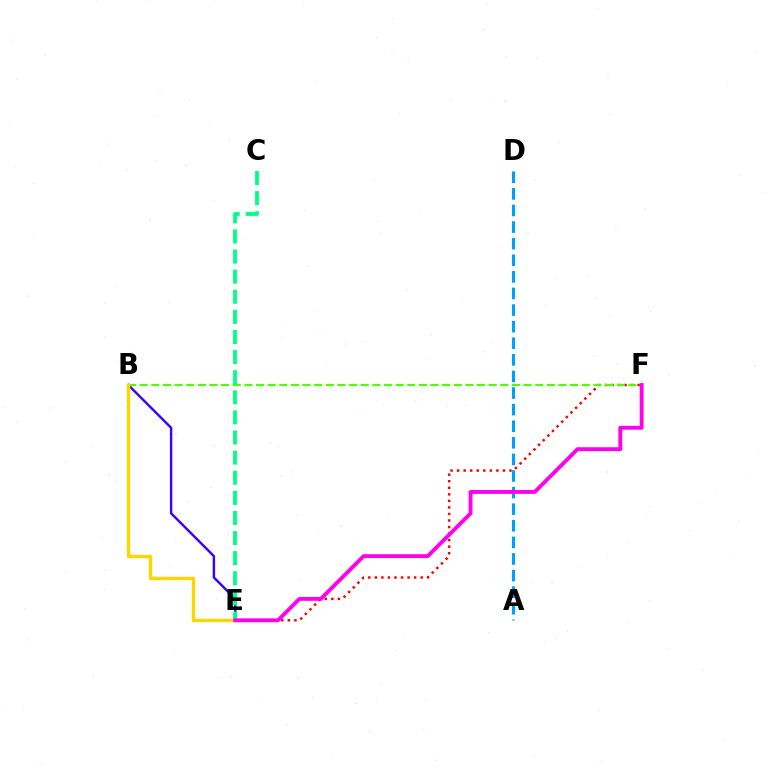{('A', 'D'): [{'color': '#009eff', 'line_style': 'dashed', 'thickness': 2.25}], ('E', 'F'): [{'color': '#ff0000', 'line_style': 'dotted', 'thickness': 1.78}, {'color': '#ff00ed', 'line_style': 'solid', 'thickness': 2.78}], ('B', 'E'): [{'color': '#3700ff', 'line_style': 'solid', 'thickness': 1.73}, {'color': '#ffd500', 'line_style': 'solid', 'thickness': 2.45}], ('B', 'F'): [{'color': '#4fff00', 'line_style': 'dashed', 'thickness': 1.58}], ('C', 'E'): [{'color': '#00ff86', 'line_style': 'dashed', 'thickness': 2.73}]}